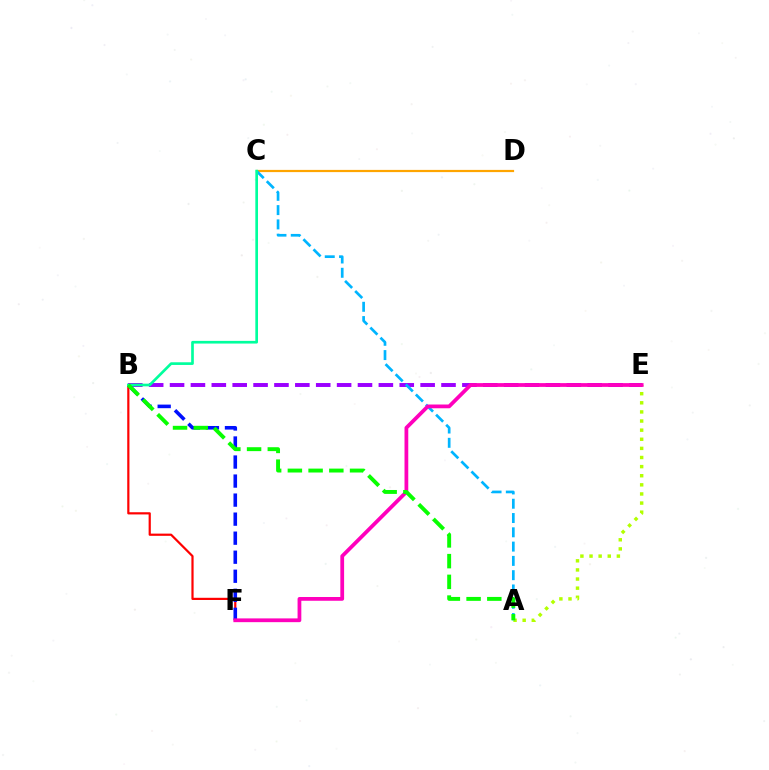{('A', 'E'): [{'color': '#b3ff00', 'line_style': 'dotted', 'thickness': 2.48}], ('C', 'D'): [{'color': '#ffa500', 'line_style': 'solid', 'thickness': 1.59}], ('B', 'F'): [{'color': '#ff0000', 'line_style': 'solid', 'thickness': 1.58}, {'color': '#0010ff', 'line_style': 'dashed', 'thickness': 2.59}], ('B', 'E'): [{'color': '#9b00ff', 'line_style': 'dashed', 'thickness': 2.84}], ('A', 'C'): [{'color': '#00b5ff', 'line_style': 'dashed', 'thickness': 1.94}], ('E', 'F'): [{'color': '#ff00bd', 'line_style': 'solid', 'thickness': 2.71}], ('B', 'C'): [{'color': '#00ff9d', 'line_style': 'solid', 'thickness': 1.92}], ('A', 'B'): [{'color': '#08ff00', 'line_style': 'dashed', 'thickness': 2.82}]}